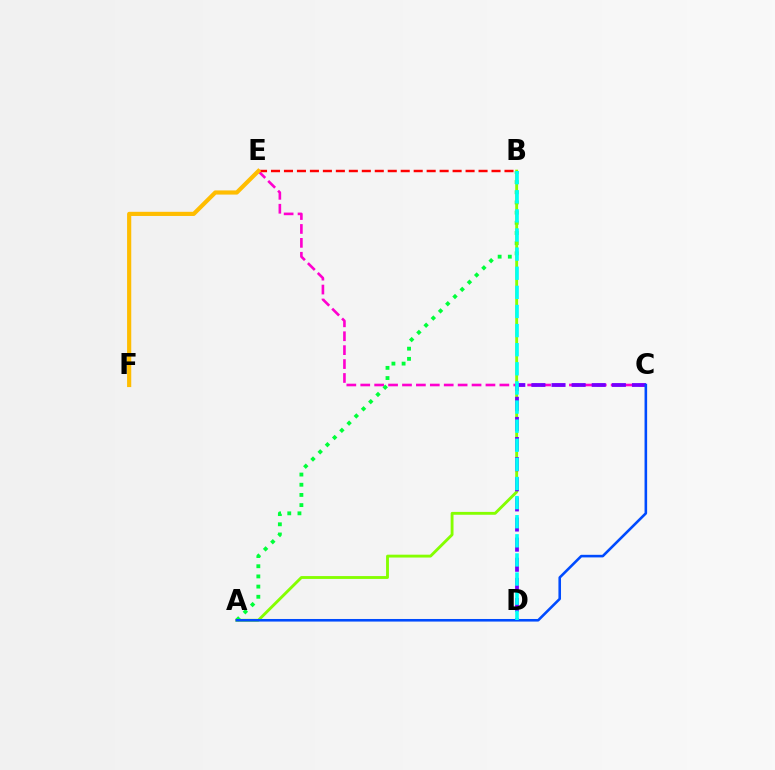{('C', 'E'): [{'color': '#ff00cf', 'line_style': 'dashed', 'thickness': 1.89}], ('A', 'B'): [{'color': '#00ff39', 'line_style': 'dotted', 'thickness': 2.77}, {'color': '#84ff00', 'line_style': 'solid', 'thickness': 2.06}], ('C', 'D'): [{'color': '#7200ff', 'line_style': 'dashed', 'thickness': 2.73}], ('B', 'E'): [{'color': '#ff0000', 'line_style': 'dashed', 'thickness': 1.76}], ('A', 'C'): [{'color': '#004bff', 'line_style': 'solid', 'thickness': 1.86}], ('B', 'D'): [{'color': '#00fff6', 'line_style': 'dashed', 'thickness': 2.6}], ('E', 'F'): [{'color': '#ffbd00', 'line_style': 'solid', 'thickness': 2.99}]}